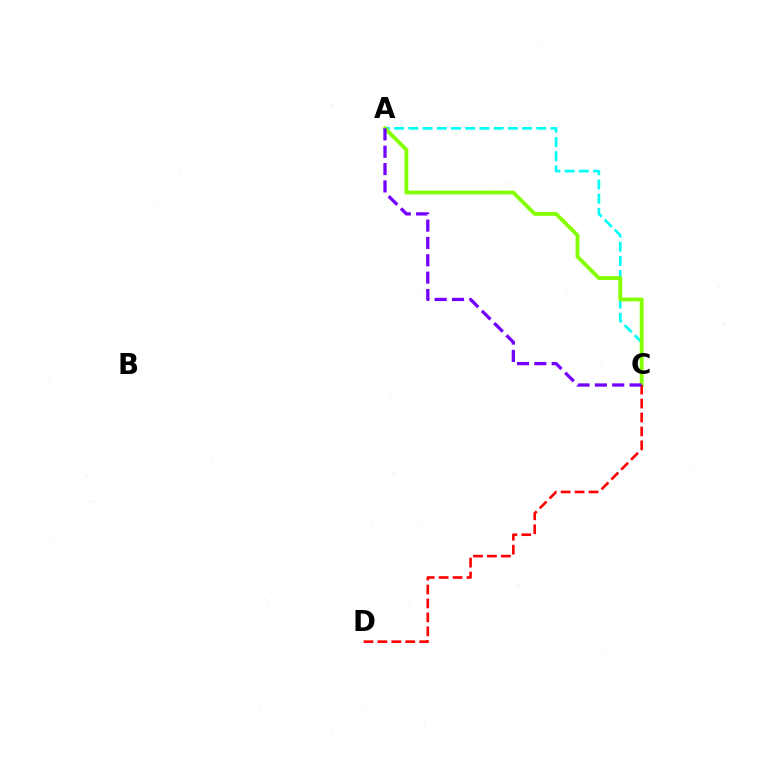{('A', 'C'): [{'color': '#00fff6', 'line_style': 'dashed', 'thickness': 1.93}, {'color': '#84ff00', 'line_style': 'solid', 'thickness': 2.76}, {'color': '#7200ff', 'line_style': 'dashed', 'thickness': 2.36}], ('C', 'D'): [{'color': '#ff0000', 'line_style': 'dashed', 'thickness': 1.89}]}